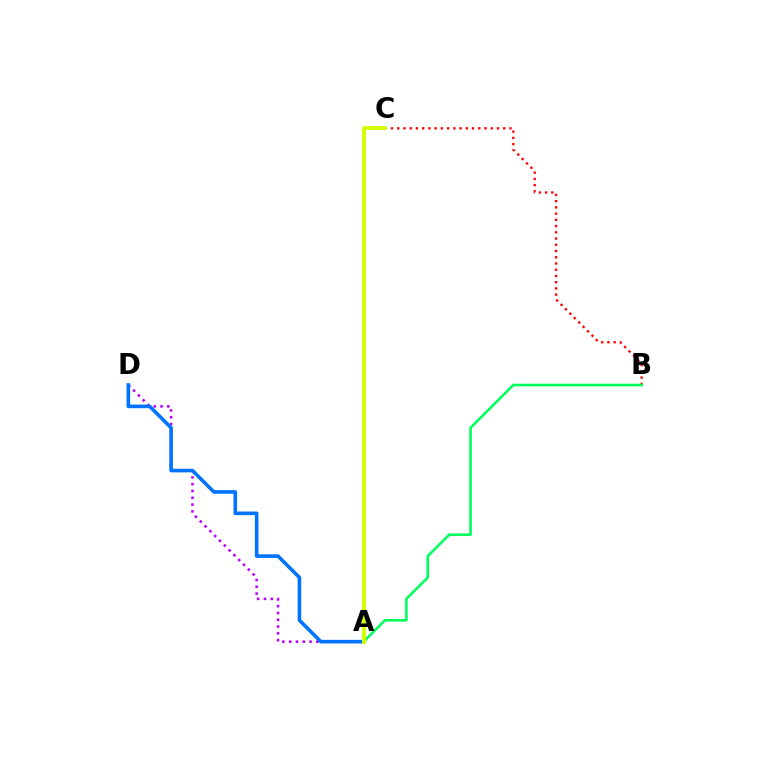{('A', 'D'): [{'color': '#b900ff', 'line_style': 'dotted', 'thickness': 1.85}, {'color': '#0074ff', 'line_style': 'solid', 'thickness': 2.6}], ('B', 'C'): [{'color': '#ff0000', 'line_style': 'dotted', 'thickness': 1.69}], ('A', 'B'): [{'color': '#00ff5c', 'line_style': 'solid', 'thickness': 1.87}], ('A', 'C'): [{'color': '#d1ff00', 'line_style': 'solid', 'thickness': 2.78}]}